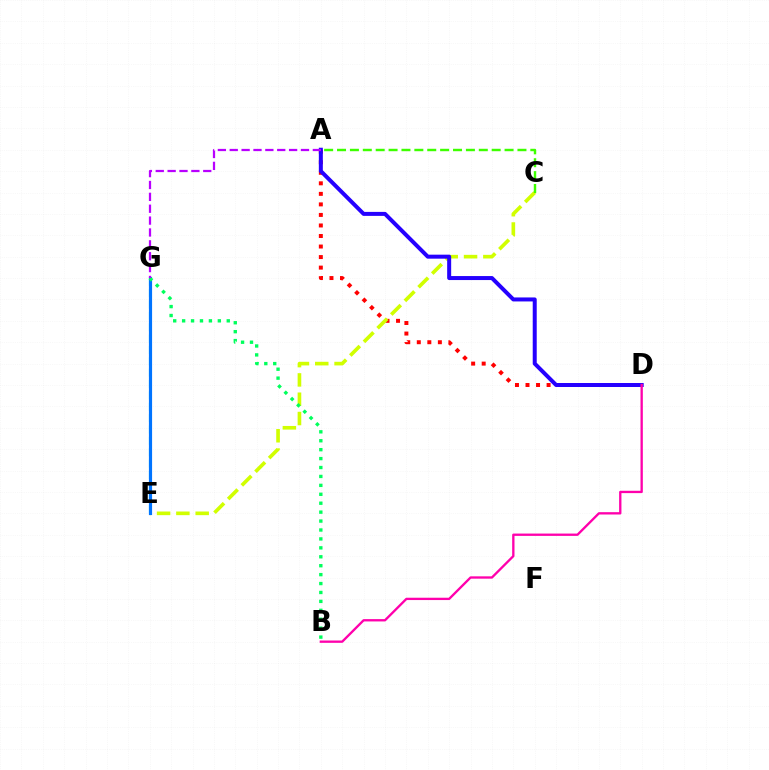{('E', 'G'): [{'color': '#00fff6', 'line_style': 'dashed', 'thickness': 1.54}, {'color': '#ff9400', 'line_style': 'dashed', 'thickness': 2.06}, {'color': '#0074ff', 'line_style': 'solid', 'thickness': 2.28}], ('A', 'D'): [{'color': '#ff0000', 'line_style': 'dotted', 'thickness': 2.86}, {'color': '#2500ff', 'line_style': 'solid', 'thickness': 2.88}], ('C', 'E'): [{'color': '#d1ff00', 'line_style': 'dashed', 'thickness': 2.62}], ('B', 'D'): [{'color': '#ff00ac', 'line_style': 'solid', 'thickness': 1.68}], ('B', 'G'): [{'color': '#00ff5c', 'line_style': 'dotted', 'thickness': 2.42}], ('A', 'C'): [{'color': '#3dff00', 'line_style': 'dashed', 'thickness': 1.75}], ('A', 'G'): [{'color': '#b900ff', 'line_style': 'dashed', 'thickness': 1.61}]}